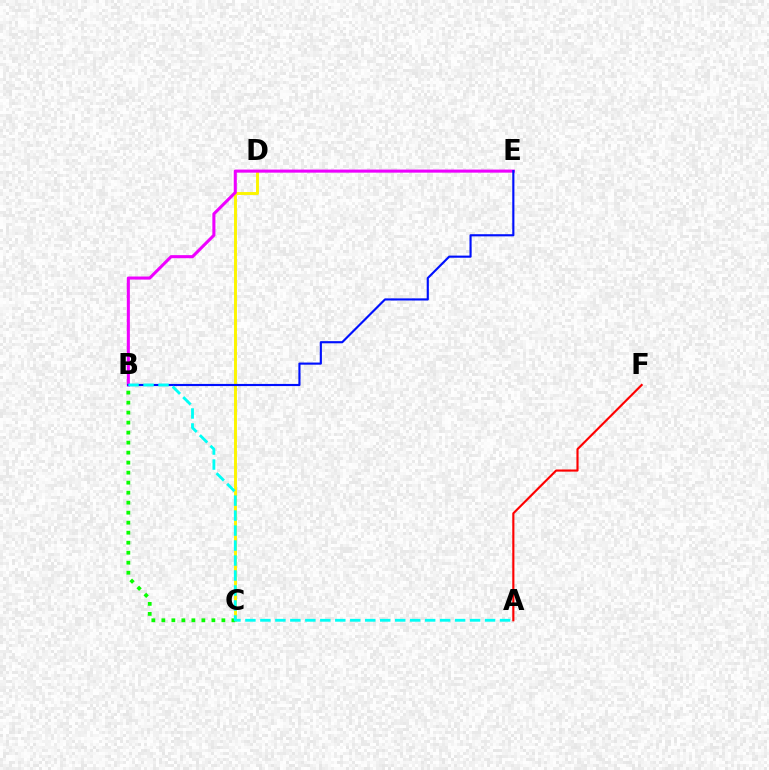{('C', 'D'): [{'color': '#fcf500', 'line_style': 'solid', 'thickness': 2.1}], ('B', 'E'): [{'color': '#ee00ff', 'line_style': 'solid', 'thickness': 2.21}, {'color': '#0010ff', 'line_style': 'solid', 'thickness': 1.55}], ('B', 'C'): [{'color': '#08ff00', 'line_style': 'dotted', 'thickness': 2.72}], ('A', 'F'): [{'color': '#ff0000', 'line_style': 'solid', 'thickness': 1.54}], ('A', 'B'): [{'color': '#00fff6', 'line_style': 'dashed', 'thickness': 2.03}]}